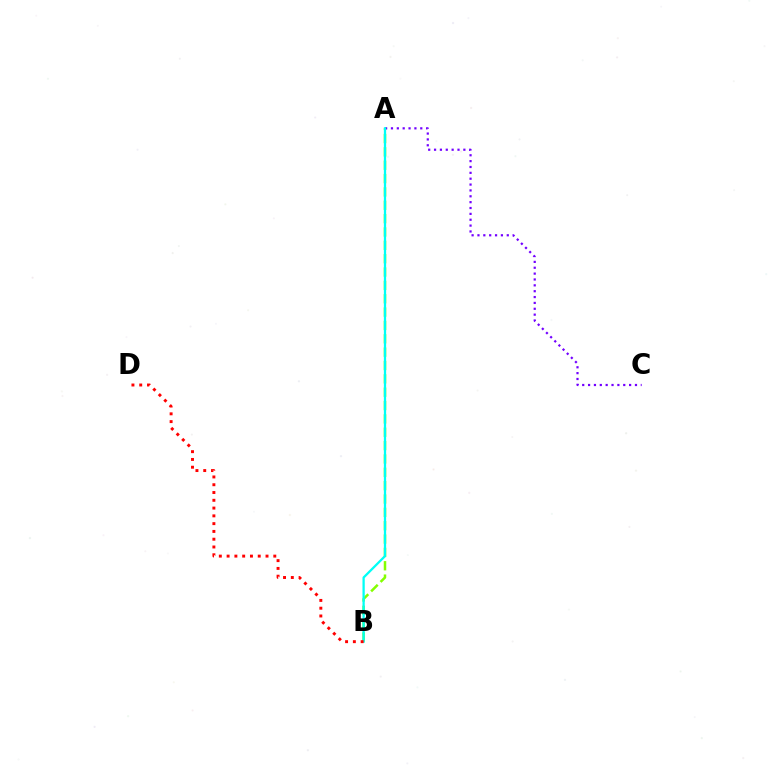{('A', 'B'): [{'color': '#84ff00', 'line_style': 'dashed', 'thickness': 1.81}, {'color': '#00fff6', 'line_style': 'solid', 'thickness': 1.64}], ('A', 'C'): [{'color': '#7200ff', 'line_style': 'dotted', 'thickness': 1.59}], ('B', 'D'): [{'color': '#ff0000', 'line_style': 'dotted', 'thickness': 2.11}]}